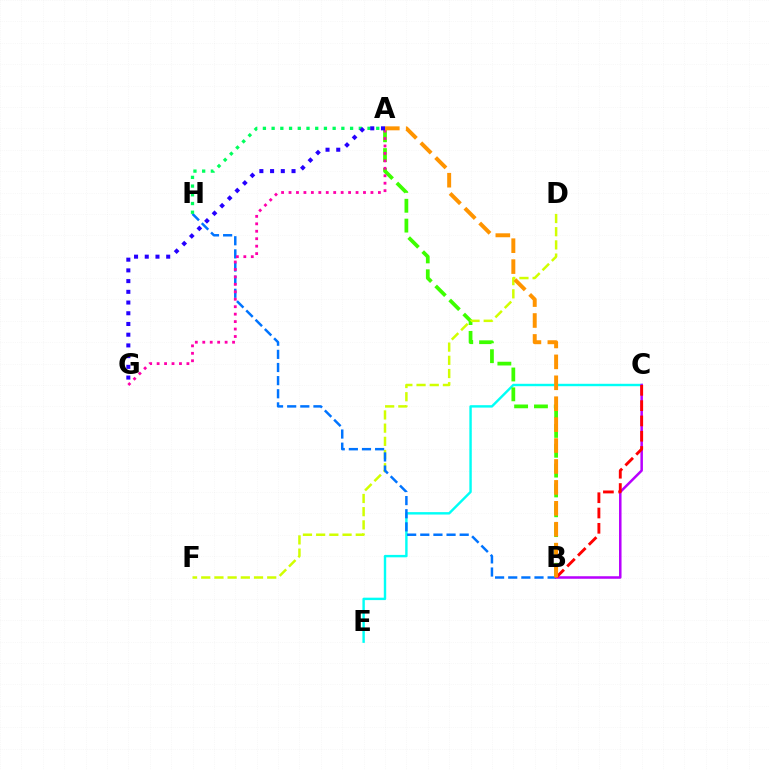{('C', 'E'): [{'color': '#00fff6', 'line_style': 'solid', 'thickness': 1.74}], ('A', 'B'): [{'color': '#3dff00', 'line_style': 'dashed', 'thickness': 2.7}, {'color': '#ff9400', 'line_style': 'dashed', 'thickness': 2.84}], ('D', 'F'): [{'color': '#d1ff00', 'line_style': 'dashed', 'thickness': 1.79}], ('B', 'H'): [{'color': '#0074ff', 'line_style': 'dashed', 'thickness': 1.78}], ('A', 'H'): [{'color': '#00ff5c', 'line_style': 'dotted', 'thickness': 2.37}], ('A', 'G'): [{'color': '#ff00ac', 'line_style': 'dotted', 'thickness': 2.02}, {'color': '#2500ff', 'line_style': 'dotted', 'thickness': 2.91}], ('B', 'C'): [{'color': '#b900ff', 'line_style': 'solid', 'thickness': 1.81}, {'color': '#ff0000', 'line_style': 'dashed', 'thickness': 2.08}]}